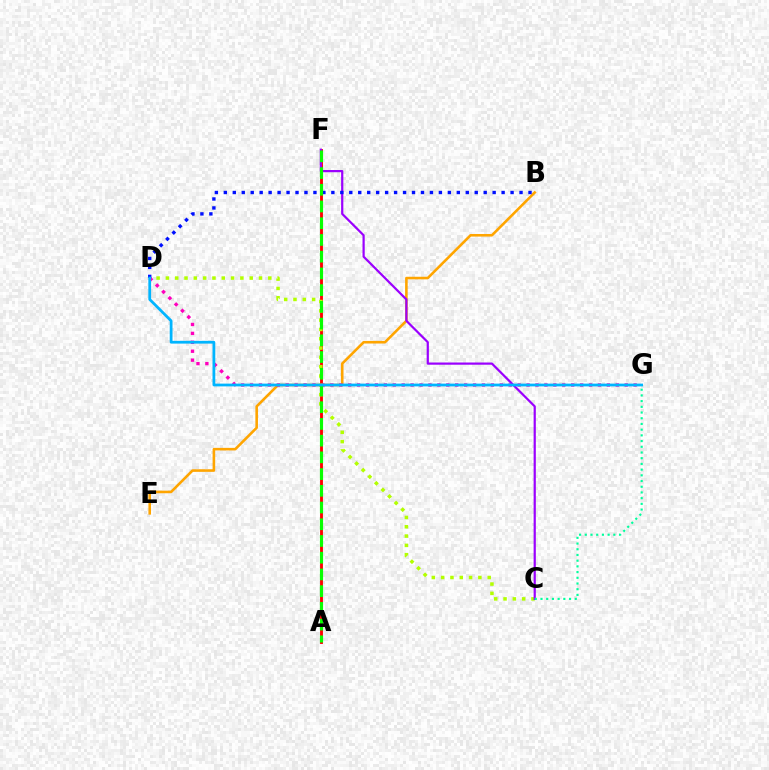{('B', 'E'): [{'color': '#ffa500', 'line_style': 'solid', 'thickness': 1.86}], ('A', 'F'): [{'color': '#ff0000', 'line_style': 'solid', 'thickness': 2.06}, {'color': '#08ff00', 'line_style': 'dashed', 'thickness': 2.27}], ('D', 'G'): [{'color': '#ff00bd', 'line_style': 'dotted', 'thickness': 2.42}, {'color': '#00b5ff', 'line_style': 'solid', 'thickness': 1.99}], ('C', 'D'): [{'color': '#b3ff00', 'line_style': 'dotted', 'thickness': 2.53}], ('C', 'F'): [{'color': '#9b00ff', 'line_style': 'solid', 'thickness': 1.59}], ('B', 'D'): [{'color': '#0010ff', 'line_style': 'dotted', 'thickness': 2.43}], ('C', 'G'): [{'color': '#00ff9d', 'line_style': 'dotted', 'thickness': 1.55}]}